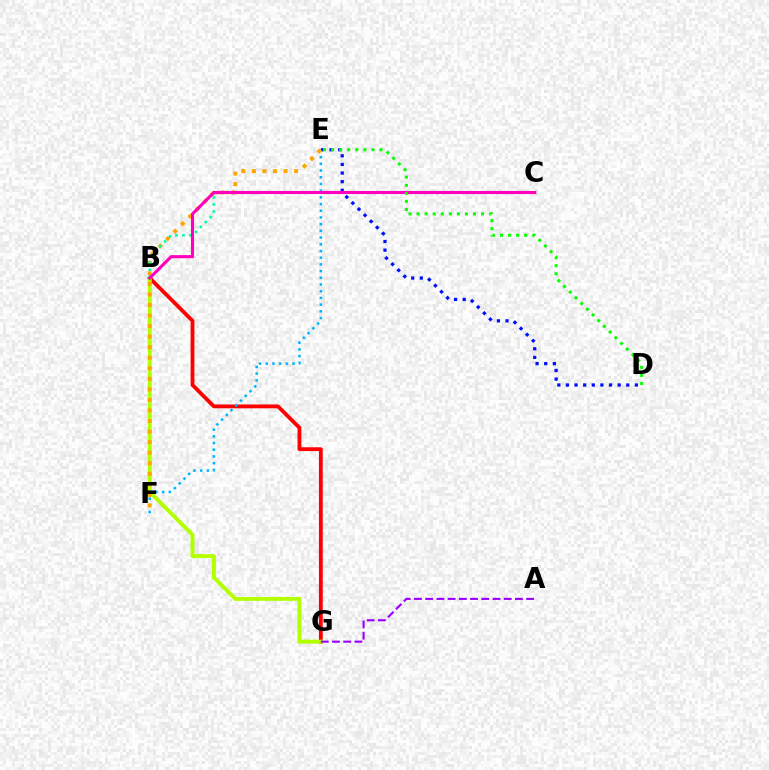{('B', 'G'): [{'color': '#ff0000', 'line_style': 'solid', 'thickness': 2.75}, {'color': '#b3ff00', 'line_style': 'solid', 'thickness': 2.83}], ('E', 'F'): [{'color': '#00b5ff', 'line_style': 'dotted', 'thickness': 1.82}, {'color': '#ffa500', 'line_style': 'dotted', 'thickness': 2.87}], ('A', 'G'): [{'color': '#9b00ff', 'line_style': 'dashed', 'thickness': 1.52}], ('D', 'E'): [{'color': '#0010ff', 'line_style': 'dotted', 'thickness': 2.34}, {'color': '#08ff00', 'line_style': 'dotted', 'thickness': 2.19}], ('B', 'C'): [{'color': '#00ff9d', 'line_style': 'dotted', 'thickness': 1.89}, {'color': '#ff00bd', 'line_style': 'solid', 'thickness': 2.24}]}